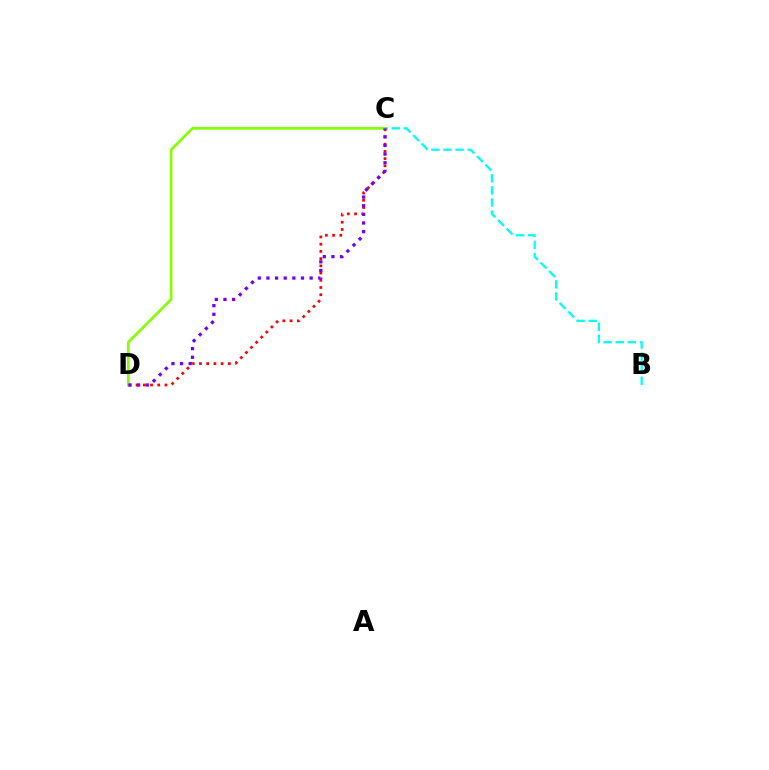{('B', 'C'): [{'color': '#00fff6', 'line_style': 'dashed', 'thickness': 1.64}], ('C', 'D'): [{'color': '#ff0000', 'line_style': 'dotted', 'thickness': 1.96}, {'color': '#84ff00', 'line_style': 'solid', 'thickness': 1.94}, {'color': '#7200ff', 'line_style': 'dotted', 'thickness': 2.35}]}